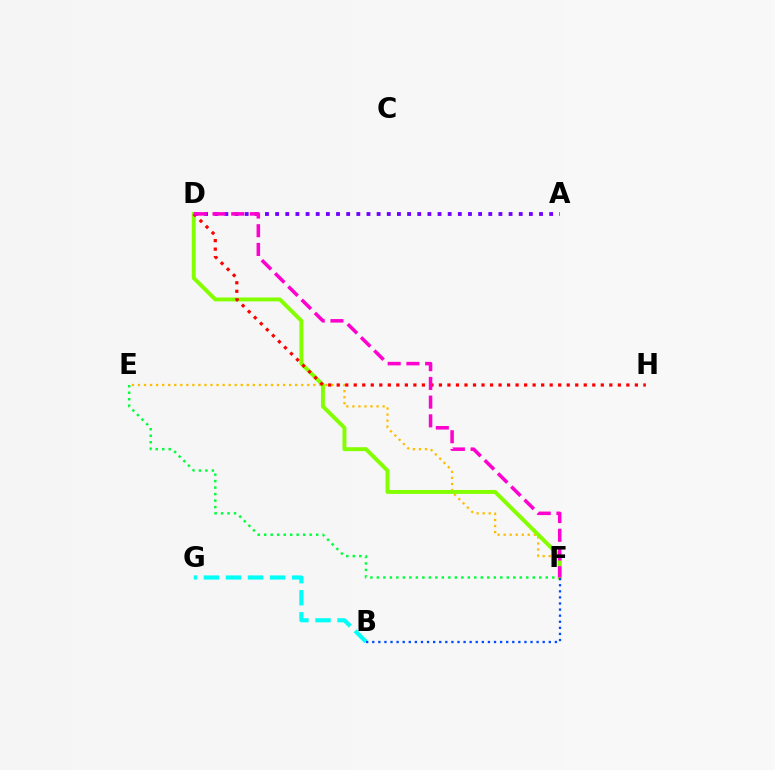{('A', 'D'): [{'color': '#7200ff', 'line_style': 'dotted', 'thickness': 2.76}], ('E', 'F'): [{'color': '#00ff39', 'line_style': 'dotted', 'thickness': 1.76}, {'color': '#ffbd00', 'line_style': 'dotted', 'thickness': 1.64}], ('D', 'F'): [{'color': '#84ff00', 'line_style': 'solid', 'thickness': 2.83}, {'color': '#ff00cf', 'line_style': 'dashed', 'thickness': 2.54}], ('D', 'H'): [{'color': '#ff0000', 'line_style': 'dotted', 'thickness': 2.31}], ('B', 'G'): [{'color': '#00fff6', 'line_style': 'dashed', 'thickness': 3.0}], ('B', 'F'): [{'color': '#004bff', 'line_style': 'dotted', 'thickness': 1.65}]}